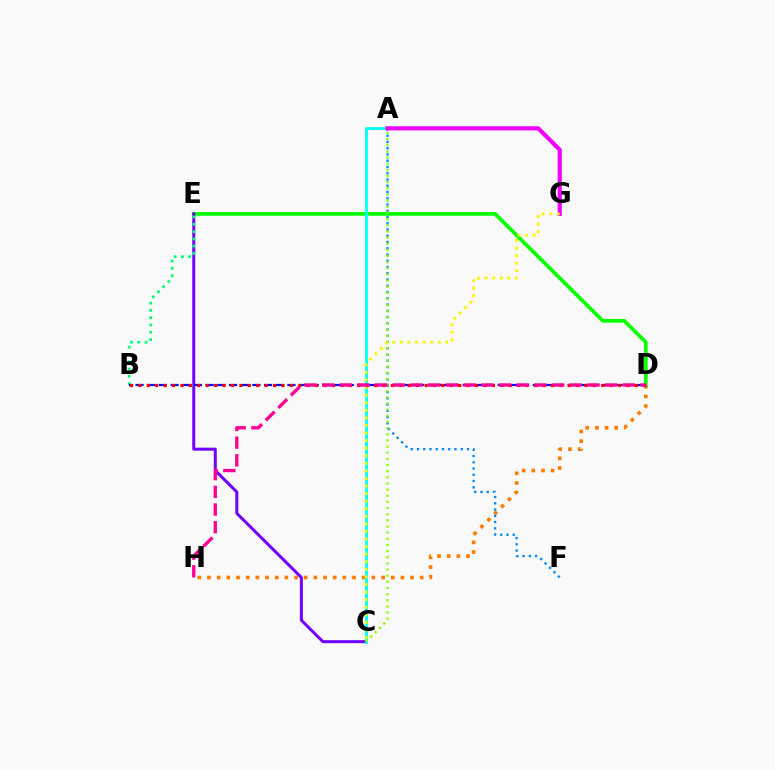{('D', 'H'): [{'color': '#ff7c00', 'line_style': 'dotted', 'thickness': 2.63}, {'color': '#ff0094', 'line_style': 'dashed', 'thickness': 2.4}], ('A', 'F'): [{'color': '#008cff', 'line_style': 'dotted', 'thickness': 1.7}], ('D', 'E'): [{'color': '#08ff00', 'line_style': 'solid', 'thickness': 2.66}], ('C', 'E'): [{'color': '#7200ff', 'line_style': 'solid', 'thickness': 2.16}], ('B', 'E'): [{'color': '#00ff74', 'line_style': 'dotted', 'thickness': 1.98}], ('A', 'C'): [{'color': '#00fff6', 'line_style': 'solid', 'thickness': 2.03}, {'color': '#84ff00', 'line_style': 'dotted', 'thickness': 1.67}], ('B', 'D'): [{'color': '#0010ff', 'line_style': 'dashed', 'thickness': 1.59}, {'color': '#ff0000', 'line_style': 'dotted', 'thickness': 2.29}], ('A', 'G'): [{'color': '#ee00ff', 'line_style': 'solid', 'thickness': 2.99}], ('C', 'G'): [{'color': '#fcf500', 'line_style': 'dotted', 'thickness': 2.06}]}